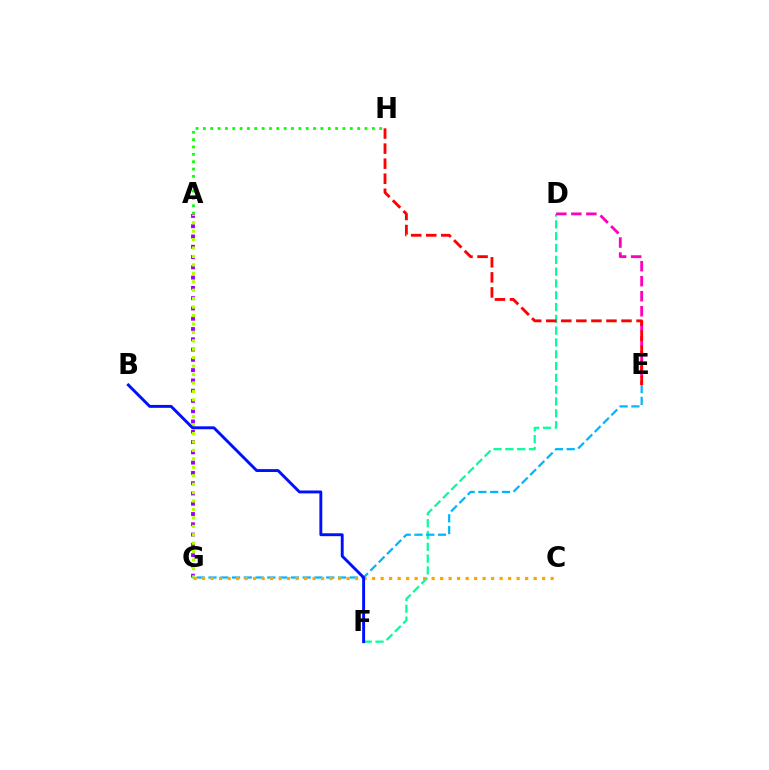{('A', 'H'): [{'color': '#08ff00', 'line_style': 'dotted', 'thickness': 2.0}], ('A', 'G'): [{'color': '#9b00ff', 'line_style': 'dotted', 'thickness': 2.79}, {'color': '#b3ff00', 'line_style': 'dotted', 'thickness': 2.29}], ('D', 'F'): [{'color': '#00ff9d', 'line_style': 'dashed', 'thickness': 1.6}], ('D', 'E'): [{'color': '#ff00bd', 'line_style': 'dashed', 'thickness': 2.04}], ('E', 'G'): [{'color': '#00b5ff', 'line_style': 'dashed', 'thickness': 1.6}], ('E', 'H'): [{'color': '#ff0000', 'line_style': 'dashed', 'thickness': 2.04}], ('C', 'G'): [{'color': '#ffa500', 'line_style': 'dotted', 'thickness': 2.31}], ('B', 'F'): [{'color': '#0010ff', 'line_style': 'solid', 'thickness': 2.09}]}